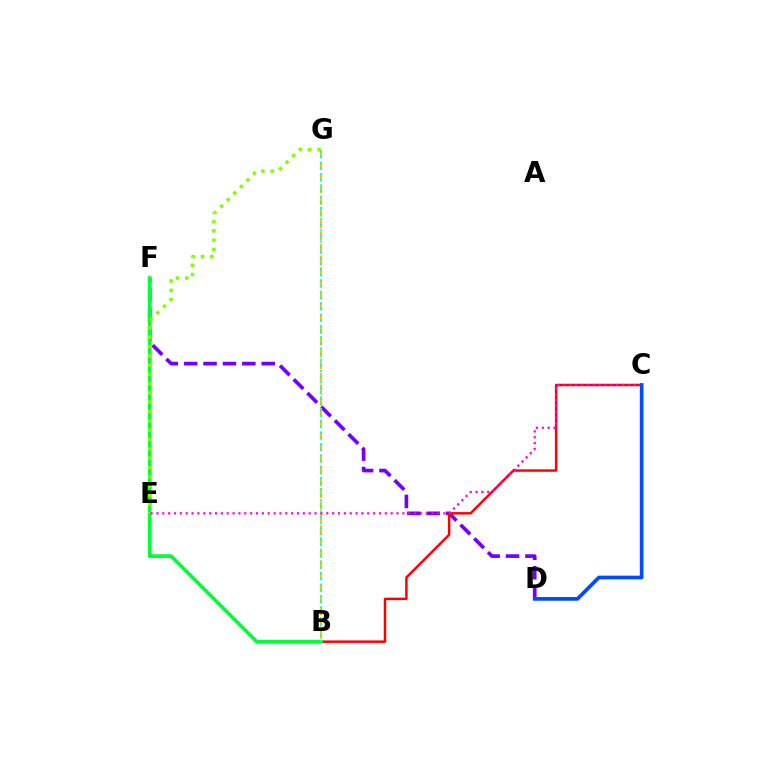{('D', 'F'): [{'color': '#7200ff', 'line_style': 'dashed', 'thickness': 2.63}], ('B', 'C'): [{'color': '#ff0000', 'line_style': 'solid', 'thickness': 1.78}], ('B', 'F'): [{'color': '#00ff39', 'line_style': 'solid', 'thickness': 2.67}], ('E', 'G'): [{'color': '#84ff00', 'line_style': 'dotted', 'thickness': 2.53}], ('B', 'G'): [{'color': '#ffbd00', 'line_style': 'dashed', 'thickness': 1.59}, {'color': '#00fff6', 'line_style': 'dotted', 'thickness': 1.53}], ('C', 'E'): [{'color': '#ff00cf', 'line_style': 'dotted', 'thickness': 1.59}], ('C', 'D'): [{'color': '#004bff', 'line_style': 'solid', 'thickness': 2.66}]}